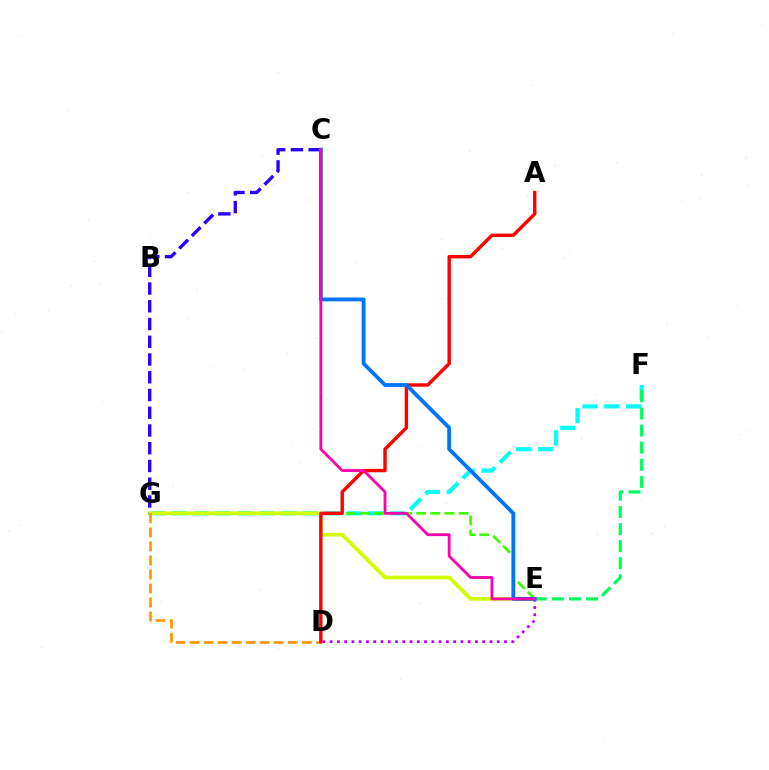{('F', 'G'): [{'color': '#00fff6', 'line_style': 'dashed', 'thickness': 2.96}], ('E', 'G'): [{'color': '#3dff00', 'line_style': 'dashed', 'thickness': 1.91}, {'color': '#d1ff00', 'line_style': 'solid', 'thickness': 2.64}], ('C', 'G'): [{'color': '#2500ff', 'line_style': 'dashed', 'thickness': 2.41}], ('D', 'G'): [{'color': '#ff9400', 'line_style': 'dashed', 'thickness': 1.9}], ('D', 'E'): [{'color': '#b900ff', 'line_style': 'dotted', 'thickness': 1.97}], ('E', 'F'): [{'color': '#00ff5c', 'line_style': 'dashed', 'thickness': 2.33}], ('A', 'D'): [{'color': '#ff0000', 'line_style': 'solid', 'thickness': 2.44}], ('C', 'E'): [{'color': '#0074ff', 'line_style': 'solid', 'thickness': 2.76}, {'color': '#ff00ac', 'line_style': 'solid', 'thickness': 2.02}]}